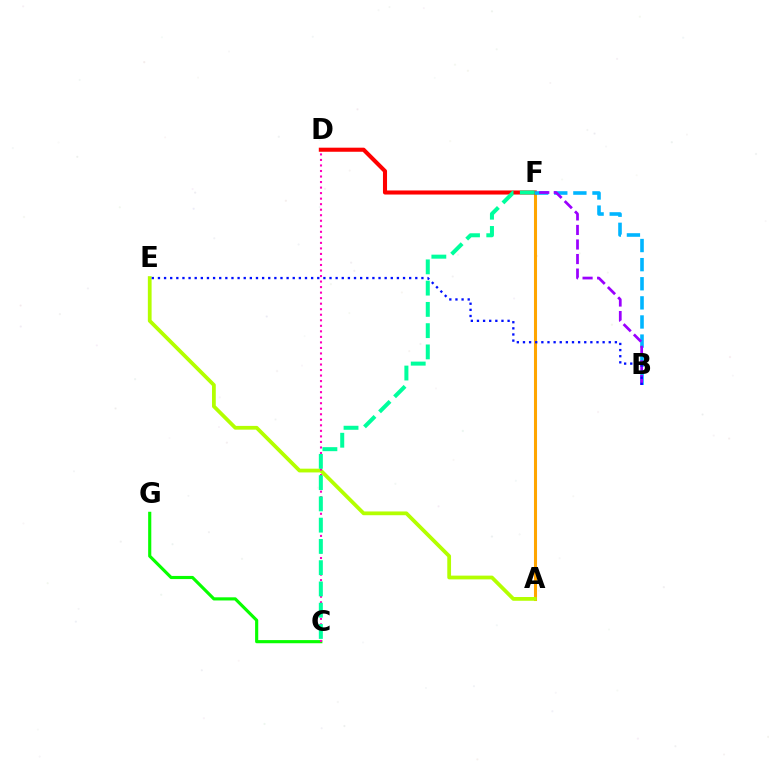{('A', 'F'): [{'color': '#ffa500', 'line_style': 'solid', 'thickness': 2.2}], ('D', 'F'): [{'color': '#ff0000', 'line_style': 'solid', 'thickness': 2.93}], ('A', 'E'): [{'color': '#b3ff00', 'line_style': 'solid', 'thickness': 2.71}], ('C', 'G'): [{'color': '#08ff00', 'line_style': 'solid', 'thickness': 2.26}], ('B', 'F'): [{'color': '#00b5ff', 'line_style': 'dashed', 'thickness': 2.6}, {'color': '#9b00ff', 'line_style': 'dashed', 'thickness': 1.98}], ('C', 'D'): [{'color': '#ff00bd', 'line_style': 'dotted', 'thickness': 1.5}], ('C', 'F'): [{'color': '#00ff9d', 'line_style': 'dashed', 'thickness': 2.89}], ('B', 'E'): [{'color': '#0010ff', 'line_style': 'dotted', 'thickness': 1.66}]}